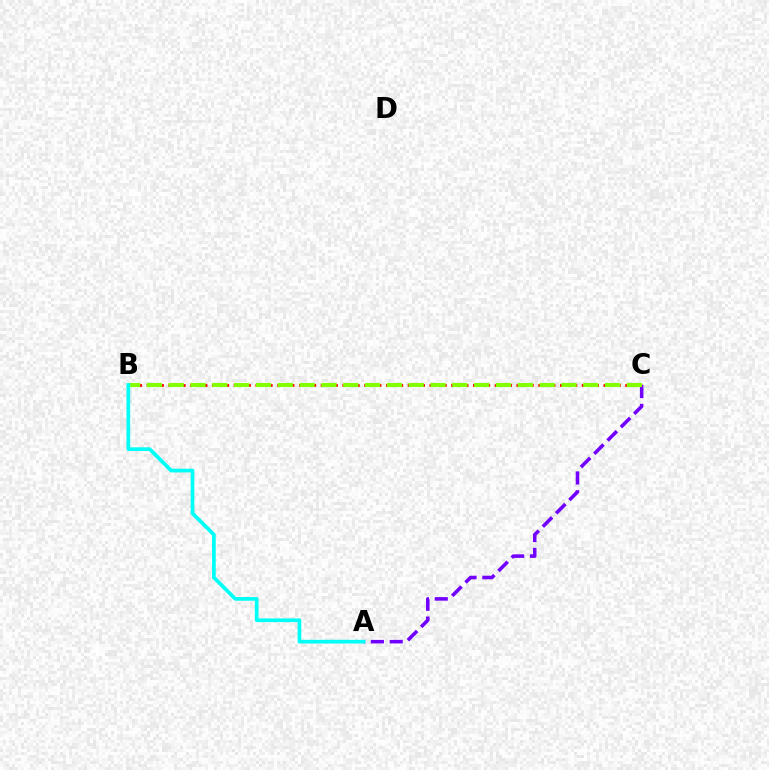{('B', 'C'): [{'color': '#ff0000', 'line_style': 'dotted', 'thickness': 1.97}, {'color': '#84ff00', 'line_style': 'dashed', 'thickness': 2.96}], ('A', 'C'): [{'color': '#7200ff', 'line_style': 'dashed', 'thickness': 2.56}], ('A', 'B'): [{'color': '#00fff6', 'line_style': 'solid', 'thickness': 2.67}]}